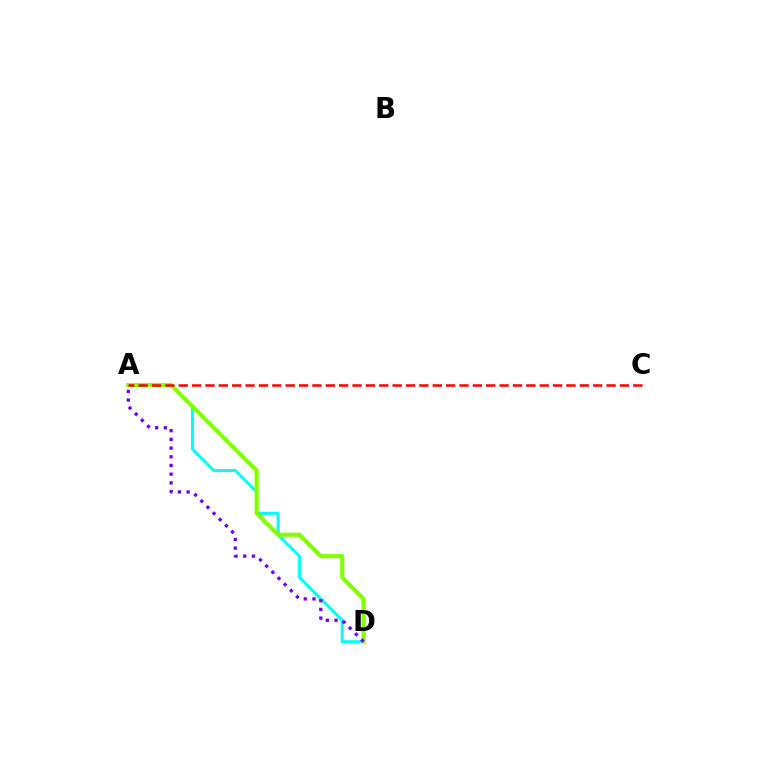{('A', 'D'): [{'color': '#00fff6', 'line_style': 'solid', 'thickness': 2.16}, {'color': '#84ff00', 'line_style': 'solid', 'thickness': 2.98}, {'color': '#7200ff', 'line_style': 'dotted', 'thickness': 2.36}], ('A', 'C'): [{'color': '#ff0000', 'line_style': 'dashed', 'thickness': 1.82}]}